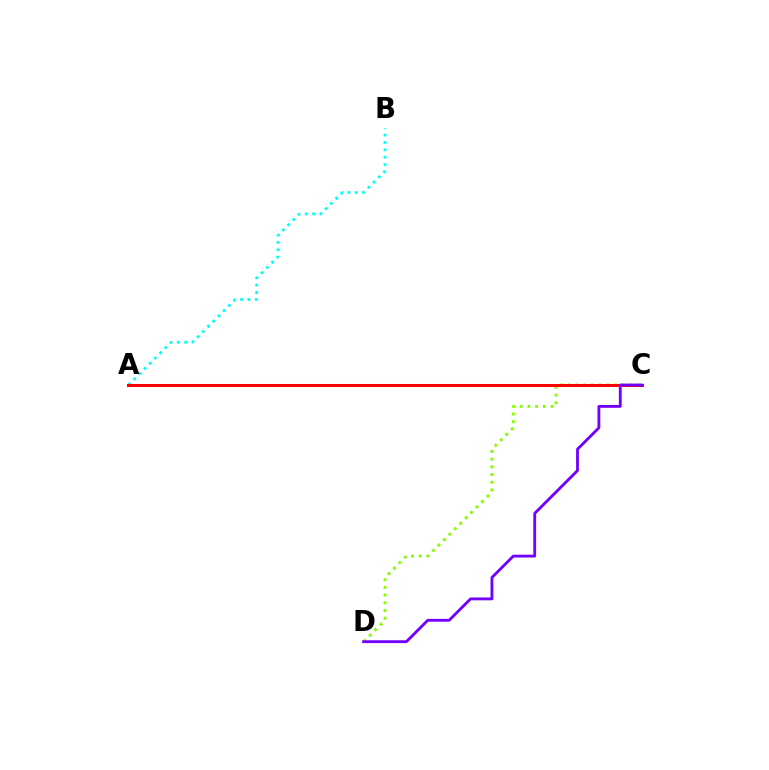{('C', 'D'): [{'color': '#84ff00', 'line_style': 'dotted', 'thickness': 2.1}, {'color': '#7200ff', 'line_style': 'solid', 'thickness': 2.04}], ('A', 'B'): [{'color': '#00fff6', 'line_style': 'dotted', 'thickness': 2.0}], ('A', 'C'): [{'color': '#ff0000', 'line_style': 'solid', 'thickness': 2.16}]}